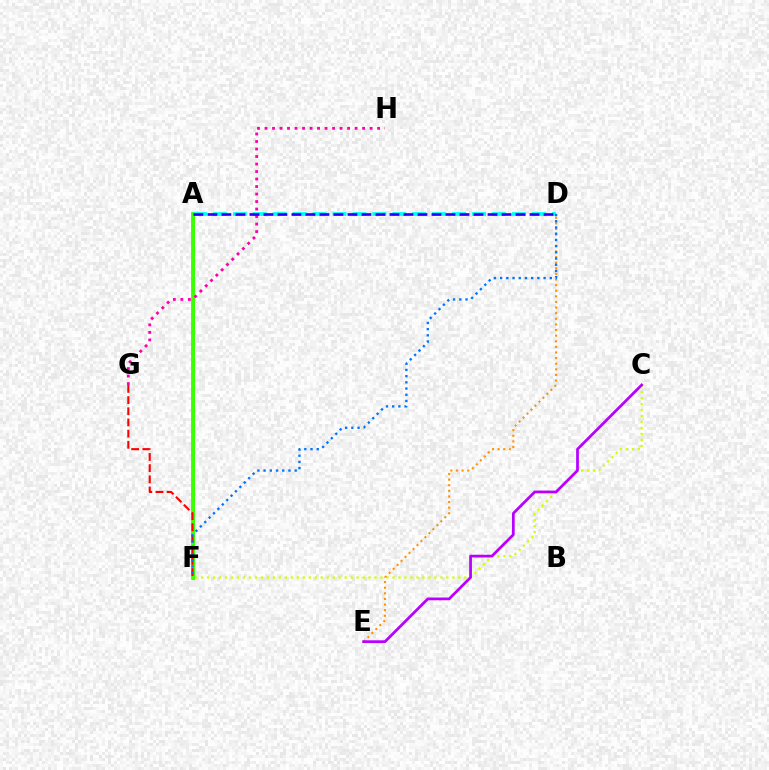{('C', 'F'): [{'color': '#d1ff00', 'line_style': 'dotted', 'thickness': 1.63}], ('A', 'F'): [{'color': '#00ff5c', 'line_style': 'solid', 'thickness': 2.01}, {'color': '#3dff00', 'line_style': 'solid', 'thickness': 2.74}], ('D', 'E'): [{'color': '#ff9400', 'line_style': 'dotted', 'thickness': 1.53}], ('C', 'E'): [{'color': '#b900ff', 'line_style': 'solid', 'thickness': 1.98}], ('A', 'D'): [{'color': '#00fff6', 'line_style': 'dashed', 'thickness': 2.71}, {'color': '#2500ff', 'line_style': 'dashed', 'thickness': 1.9}], ('F', 'G'): [{'color': '#ff0000', 'line_style': 'dashed', 'thickness': 1.52}], ('G', 'H'): [{'color': '#ff00ac', 'line_style': 'dotted', 'thickness': 2.04}], ('D', 'F'): [{'color': '#0074ff', 'line_style': 'dotted', 'thickness': 1.69}]}